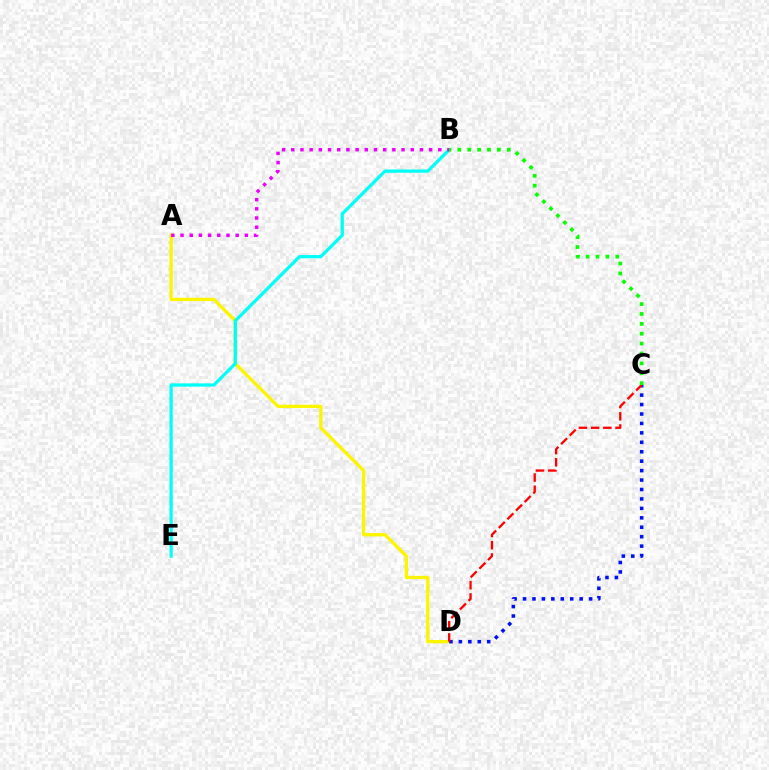{('A', 'D'): [{'color': '#fcf500', 'line_style': 'solid', 'thickness': 2.39}], ('C', 'D'): [{'color': '#0010ff', 'line_style': 'dotted', 'thickness': 2.56}, {'color': '#ff0000', 'line_style': 'dashed', 'thickness': 1.66}], ('B', 'E'): [{'color': '#00fff6', 'line_style': 'solid', 'thickness': 2.34}], ('A', 'B'): [{'color': '#ee00ff', 'line_style': 'dotted', 'thickness': 2.5}], ('B', 'C'): [{'color': '#08ff00', 'line_style': 'dotted', 'thickness': 2.68}]}